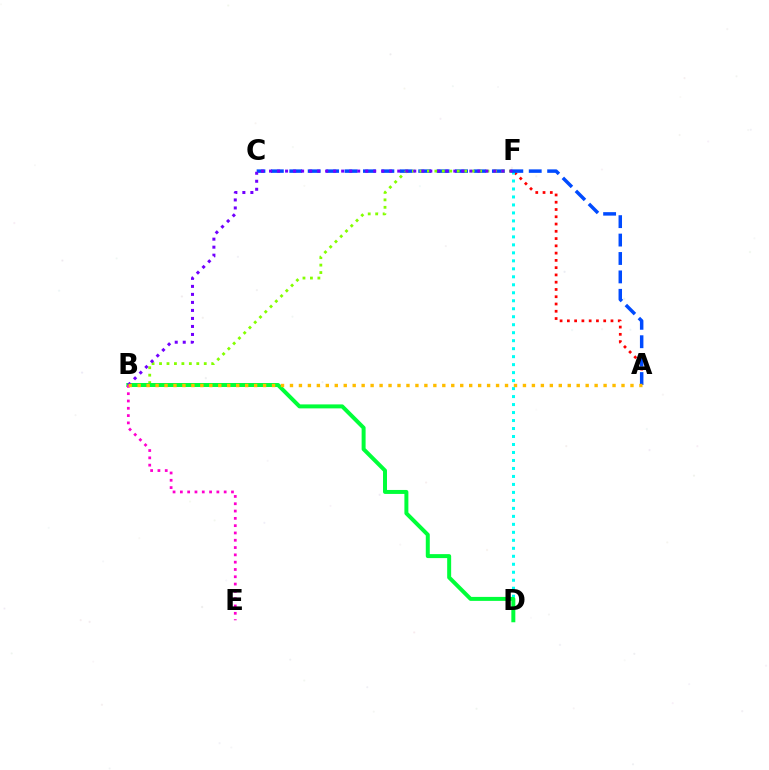{('A', 'F'): [{'color': '#ff0000', 'line_style': 'dotted', 'thickness': 1.98}], ('D', 'F'): [{'color': '#00fff6', 'line_style': 'dotted', 'thickness': 2.17}], ('A', 'C'): [{'color': '#004bff', 'line_style': 'dashed', 'thickness': 2.5}], ('B', 'F'): [{'color': '#84ff00', 'line_style': 'dotted', 'thickness': 2.03}, {'color': '#7200ff', 'line_style': 'dotted', 'thickness': 2.18}], ('B', 'D'): [{'color': '#00ff39', 'line_style': 'solid', 'thickness': 2.86}], ('B', 'E'): [{'color': '#ff00cf', 'line_style': 'dotted', 'thickness': 1.98}], ('A', 'B'): [{'color': '#ffbd00', 'line_style': 'dotted', 'thickness': 2.43}]}